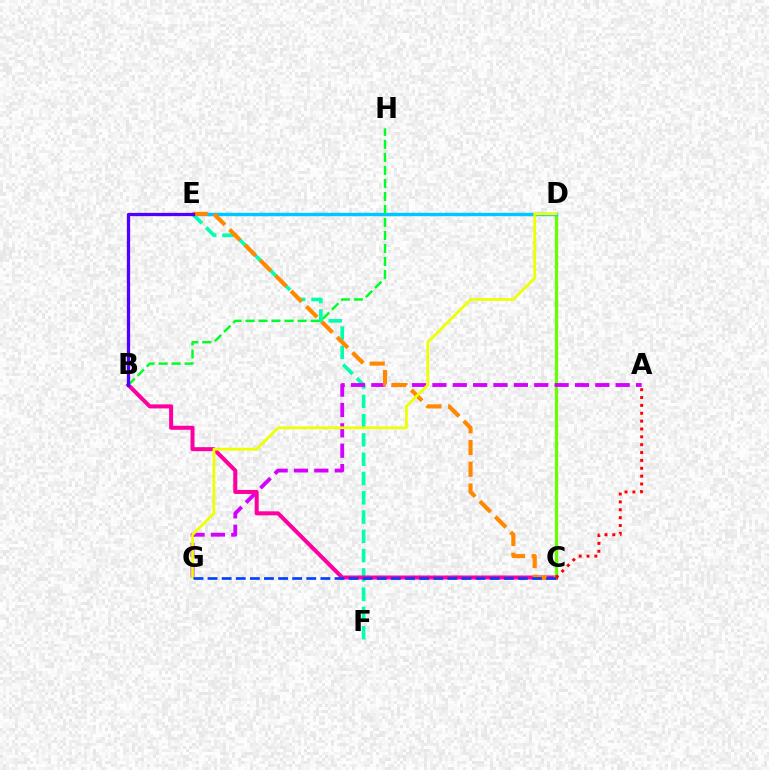{('C', 'D'): [{'color': '#66ff00', 'line_style': 'solid', 'thickness': 2.34}], ('E', 'F'): [{'color': '#00ffaf', 'line_style': 'dashed', 'thickness': 2.62}], ('A', 'G'): [{'color': '#d600ff', 'line_style': 'dashed', 'thickness': 2.77}], ('D', 'E'): [{'color': '#00c7ff', 'line_style': 'solid', 'thickness': 2.45}], ('B', 'C'): [{'color': '#ff00a0', 'line_style': 'solid', 'thickness': 2.9}], ('C', 'E'): [{'color': '#ff8800', 'line_style': 'dashed', 'thickness': 2.95}], ('B', 'H'): [{'color': '#00ff27', 'line_style': 'dashed', 'thickness': 1.77}], ('A', 'C'): [{'color': '#ff0000', 'line_style': 'dotted', 'thickness': 2.14}], ('D', 'G'): [{'color': '#eeff00', 'line_style': 'solid', 'thickness': 1.97}], ('C', 'G'): [{'color': '#003fff', 'line_style': 'dashed', 'thickness': 1.92}], ('B', 'E'): [{'color': '#4f00ff', 'line_style': 'solid', 'thickness': 2.36}]}